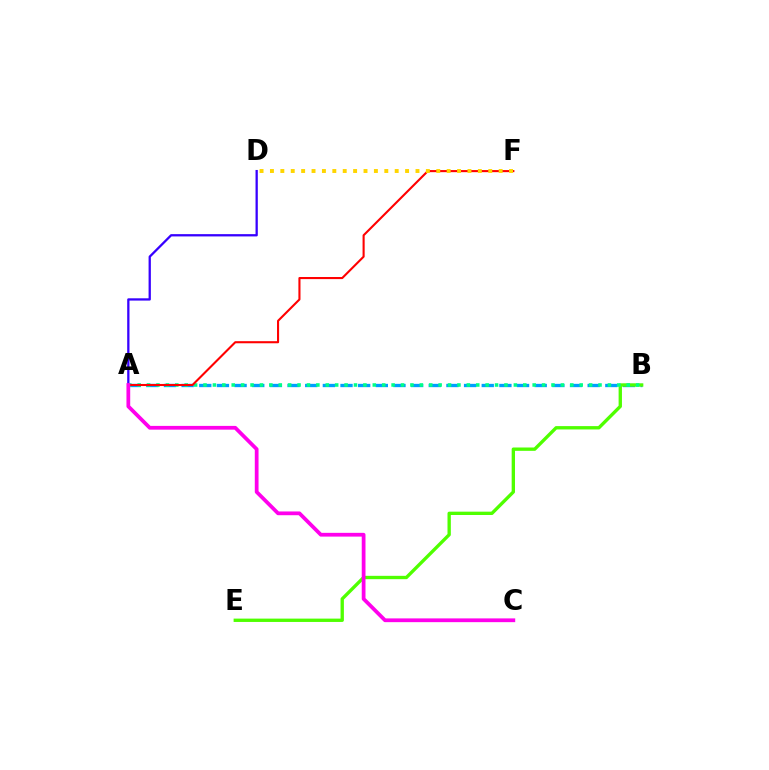{('A', 'B'): [{'color': '#009eff', 'line_style': 'dashed', 'thickness': 2.4}, {'color': '#00ff86', 'line_style': 'dotted', 'thickness': 2.56}], ('A', 'D'): [{'color': '#3700ff', 'line_style': 'solid', 'thickness': 1.65}], ('B', 'E'): [{'color': '#4fff00', 'line_style': 'solid', 'thickness': 2.41}], ('A', 'F'): [{'color': '#ff0000', 'line_style': 'solid', 'thickness': 1.51}], ('A', 'C'): [{'color': '#ff00ed', 'line_style': 'solid', 'thickness': 2.7}], ('D', 'F'): [{'color': '#ffd500', 'line_style': 'dotted', 'thickness': 2.82}]}